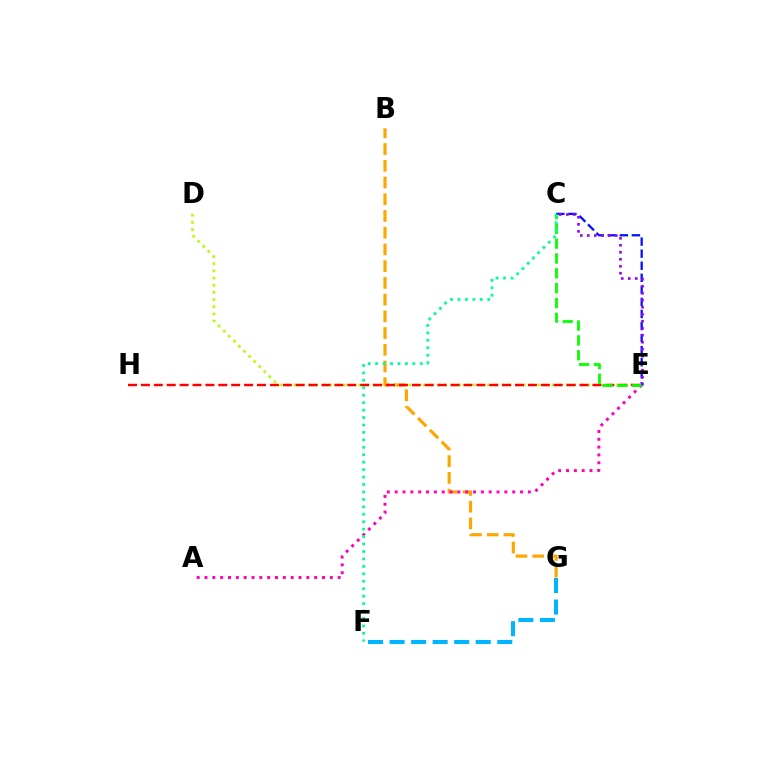{('C', 'E'): [{'color': '#0010ff', 'line_style': 'dashed', 'thickness': 1.64}, {'color': '#08ff00', 'line_style': 'dashed', 'thickness': 2.02}, {'color': '#9b00ff', 'line_style': 'dotted', 'thickness': 1.9}], ('B', 'G'): [{'color': '#ffa500', 'line_style': 'dashed', 'thickness': 2.27}], ('D', 'E'): [{'color': '#b3ff00', 'line_style': 'dotted', 'thickness': 1.95}], ('E', 'H'): [{'color': '#ff0000', 'line_style': 'dashed', 'thickness': 1.75}], ('F', 'G'): [{'color': '#00b5ff', 'line_style': 'dashed', 'thickness': 2.93}], ('A', 'E'): [{'color': '#ff00bd', 'line_style': 'dotted', 'thickness': 2.13}], ('C', 'F'): [{'color': '#00ff9d', 'line_style': 'dotted', 'thickness': 2.02}]}